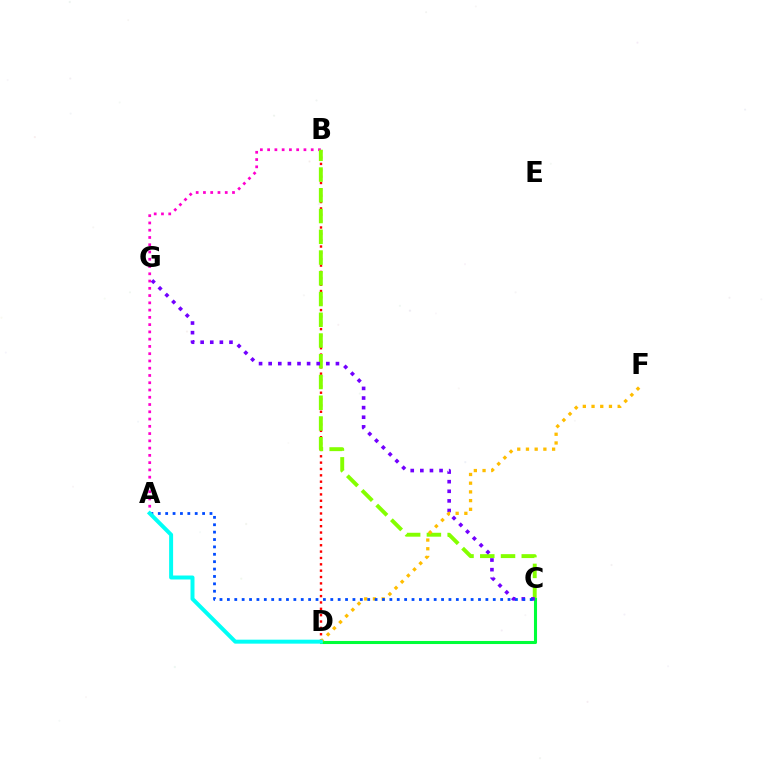{('A', 'B'): [{'color': '#ff00cf', 'line_style': 'dotted', 'thickness': 1.97}], ('B', 'D'): [{'color': '#ff0000', 'line_style': 'dotted', 'thickness': 1.73}], ('B', 'C'): [{'color': '#84ff00', 'line_style': 'dashed', 'thickness': 2.82}], ('C', 'D'): [{'color': '#00ff39', 'line_style': 'solid', 'thickness': 2.21}], ('C', 'G'): [{'color': '#7200ff', 'line_style': 'dotted', 'thickness': 2.61}], ('D', 'F'): [{'color': '#ffbd00', 'line_style': 'dotted', 'thickness': 2.37}], ('A', 'C'): [{'color': '#004bff', 'line_style': 'dotted', 'thickness': 2.01}], ('A', 'D'): [{'color': '#00fff6', 'line_style': 'solid', 'thickness': 2.86}]}